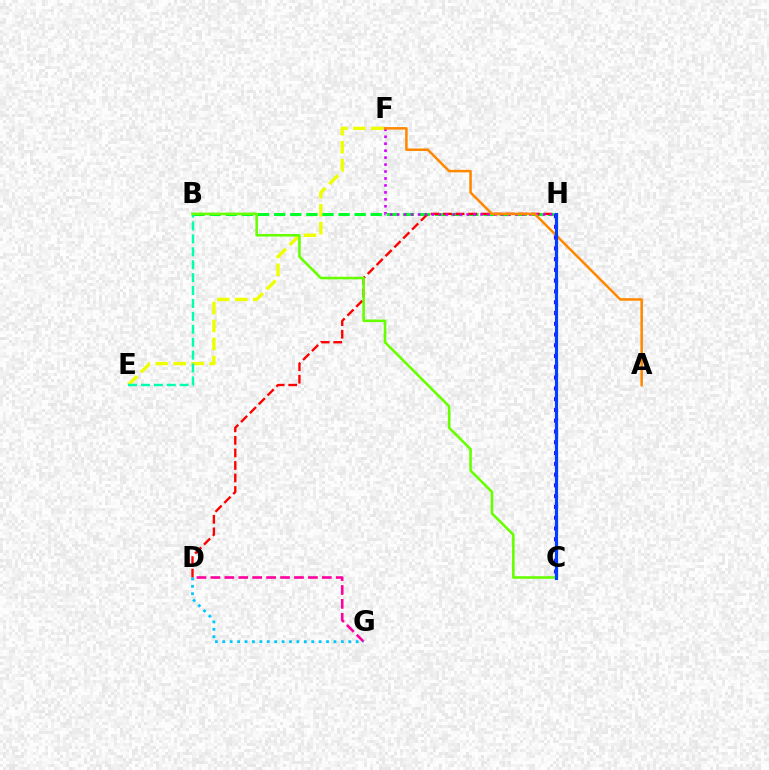{('E', 'F'): [{'color': '#eeff00', 'line_style': 'dashed', 'thickness': 2.44}], ('B', 'H'): [{'color': '#00ff27', 'line_style': 'dashed', 'thickness': 2.19}], ('D', 'H'): [{'color': '#ff0000', 'line_style': 'dashed', 'thickness': 1.7}], ('F', 'H'): [{'color': '#d600ff', 'line_style': 'dotted', 'thickness': 1.89}], ('B', 'E'): [{'color': '#00ffaf', 'line_style': 'dashed', 'thickness': 1.75}], ('D', 'G'): [{'color': '#ff00a0', 'line_style': 'dashed', 'thickness': 1.89}, {'color': '#00c7ff', 'line_style': 'dotted', 'thickness': 2.01}], ('B', 'C'): [{'color': '#66ff00', 'line_style': 'solid', 'thickness': 1.86}], ('A', 'F'): [{'color': '#ff8800', 'line_style': 'solid', 'thickness': 1.82}], ('C', 'H'): [{'color': '#4f00ff', 'line_style': 'dotted', 'thickness': 2.93}, {'color': '#003fff', 'line_style': 'solid', 'thickness': 2.29}]}